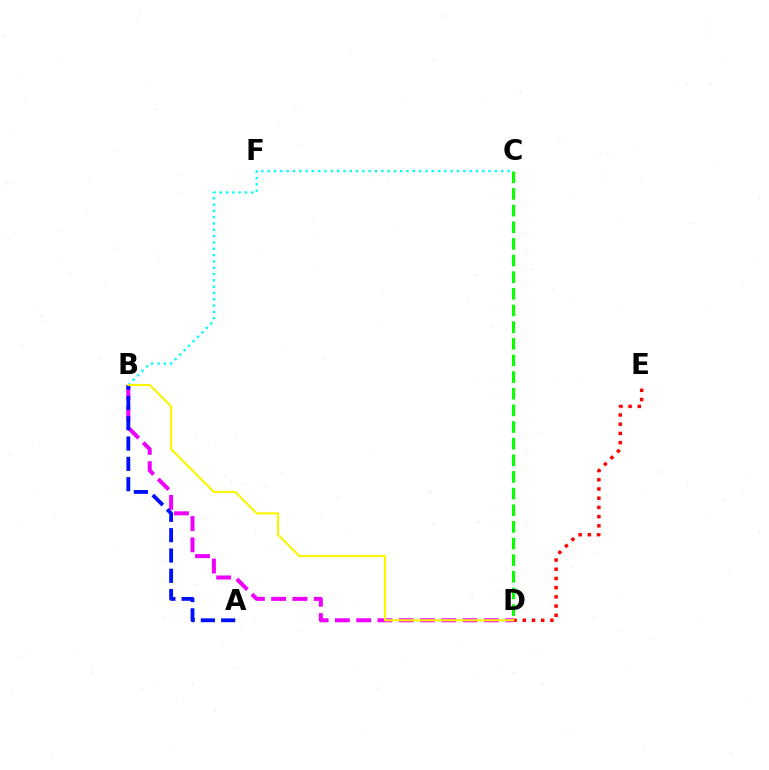{('B', 'D'): [{'color': '#ee00ff', 'line_style': 'dashed', 'thickness': 2.89}, {'color': '#fcf500', 'line_style': 'solid', 'thickness': 1.51}], ('C', 'D'): [{'color': '#08ff00', 'line_style': 'dashed', 'thickness': 2.26}], ('D', 'E'): [{'color': '#ff0000', 'line_style': 'dotted', 'thickness': 2.5}], ('B', 'C'): [{'color': '#00fff6', 'line_style': 'dotted', 'thickness': 1.71}], ('A', 'B'): [{'color': '#0010ff', 'line_style': 'dashed', 'thickness': 2.76}]}